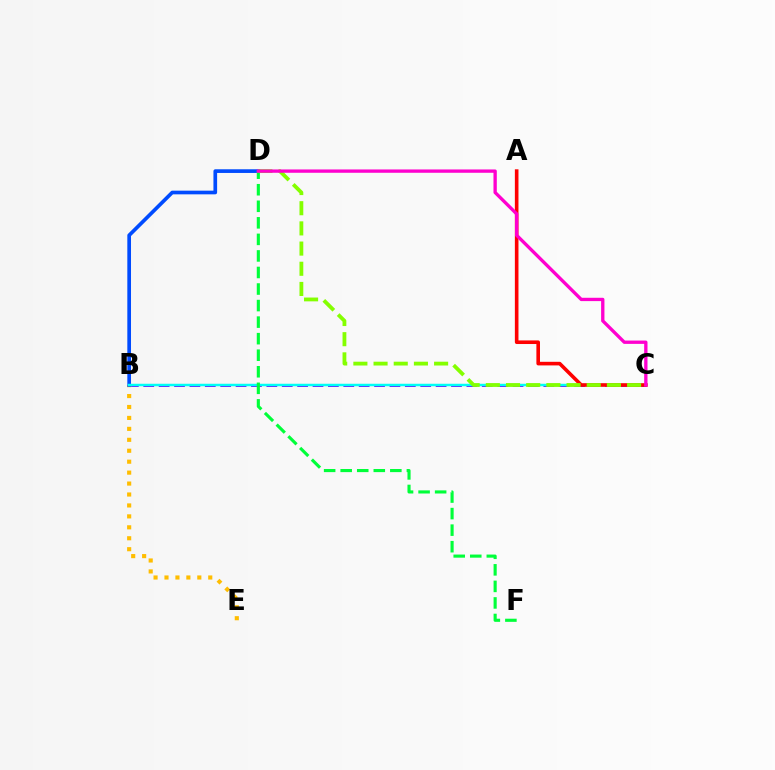{('B', 'C'): [{'color': '#7200ff', 'line_style': 'dashed', 'thickness': 2.09}, {'color': '#00fff6', 'line_style': 'solid', 'thickness': 1.79}], ('B', 'E'): [{'color': '#ffbd00', 'line_style': 'dotted', 'thickness': 2.97}], ('B', 'D'): [{'color': '#004bff', 'line_style': 'solid', 'thickness': 2.65}], ('A', 'C'): [{'color': '#ff0000', 'line_style': 'solid', 'thickness': 2.59}], ('D', 'F'): [{'color': '#00ff39', 'line_style': 'dashed', 'thickness': 2.25}], ('C', 'D'): [{'color': '#84ff00', 'line_style': 'dashed', 'thickness': 2.74}, {'color': '#ff00cf', 'line_style': 'solid', 'thickness': 2.39}]}